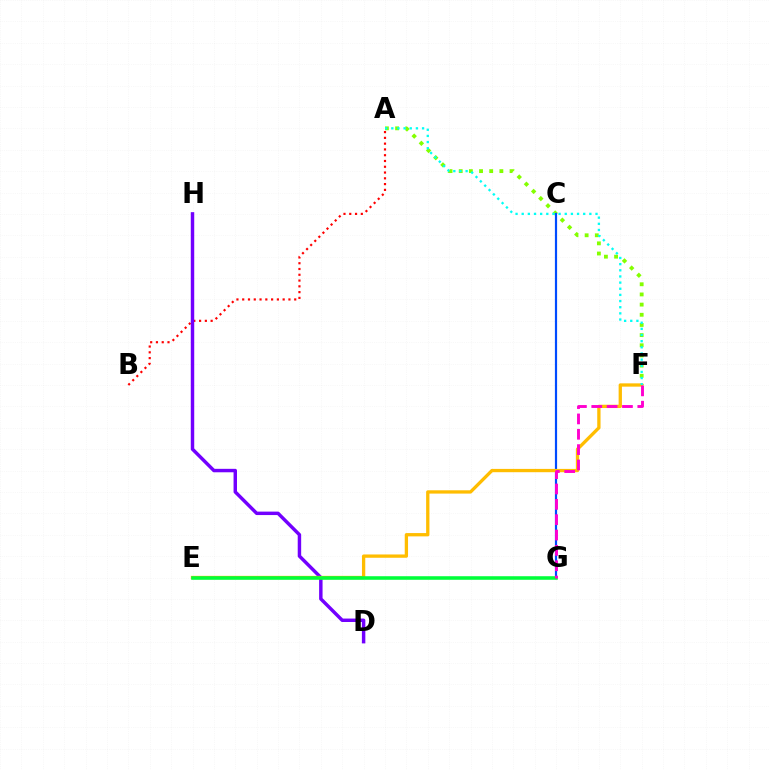{('A', 'F'): [{'color': '#84ff00', 'line_style': 'dotted', 'thickness': 2.76}, {'color': '#00fff6', 'line_style': 'dotted', 'thickness': 1.67}], ('C', 'G'): [{'color': '#004bff', 'line_style': 'solid', 'thickness': 1.58}], ('A', 'B'): [{'color': '#ff0000', 'line_style': 'dotted', 'thickness': 1.57}], ('D', 'H'): [{'color': '#7200ff', 'line_style': 'solid', 'thickness': 2.48}], ('E', 'F'): [{'color': '#ffbd00', 'line_style': 'solid', 'thickness': 2.38}], ('E', 'G'): [{'color': '#00ff39', 'line_style': 'solid', 'thickness': 2.56}], ('F', 'G'): [{'color': '#ff00cf', 'line_style': 'dashed', 'thickness': 2.08}]}